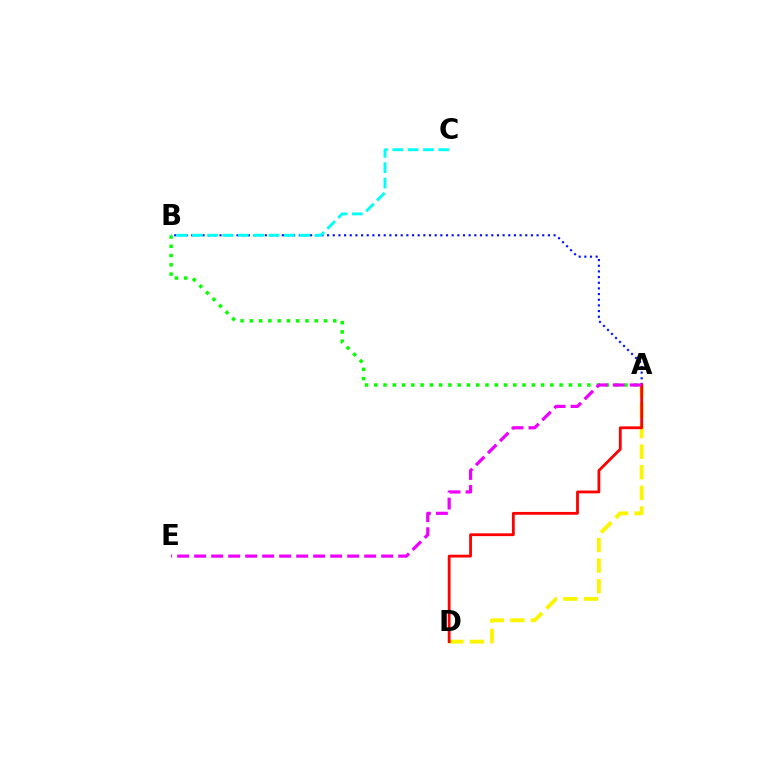{('A', 'B'): [{'color': '#08ff00', 'line_style': 'dotted', 'thickness': 2.52}, {'color': '#0010ff', 'line_style': 'dotted', 'thickness': 1.54}], ('A', 'D'): [{'color': '#fcf500', 'line_style': 'dashed', 'thickness': 2.8}, {'color': '#ff0000', 'line_style': 'solid', 'thickness': 2.02}], ('B', 'C'): [{'color': '#00fff6', 'line_style': 'dashed', 'thickness': 2.09}], ('A', 'E'): [{'color': '#ee00ff', 'line_style': 'dashed', 'thickness': 2.31}]}